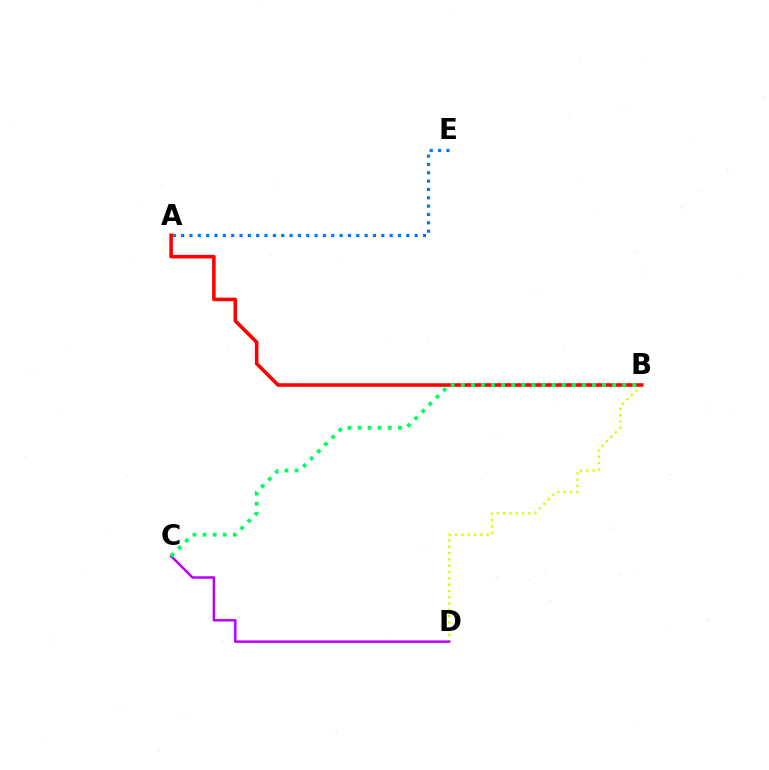{('B', 'D'): [{'color': '#d1ff00', 'line_style': 'dotted', 'thickness': 1.71}], ('C', 'D'): [{'color': '#b900ff', 'line_style': 'solid', 'thickness': 1.79}], ('A', 'E'): [{'color': '#0074ff', 'line_style': 'dotted', 'thickness': 2.27}], ('A', 'B'): [{'color': '#ff0000', 'line_style': 'solid', 'thickness': 2.58}], ('B', 'C'): [{'color': '#00ff5c', 'line_style': 'dotted', 'thickness': 2.74}]}